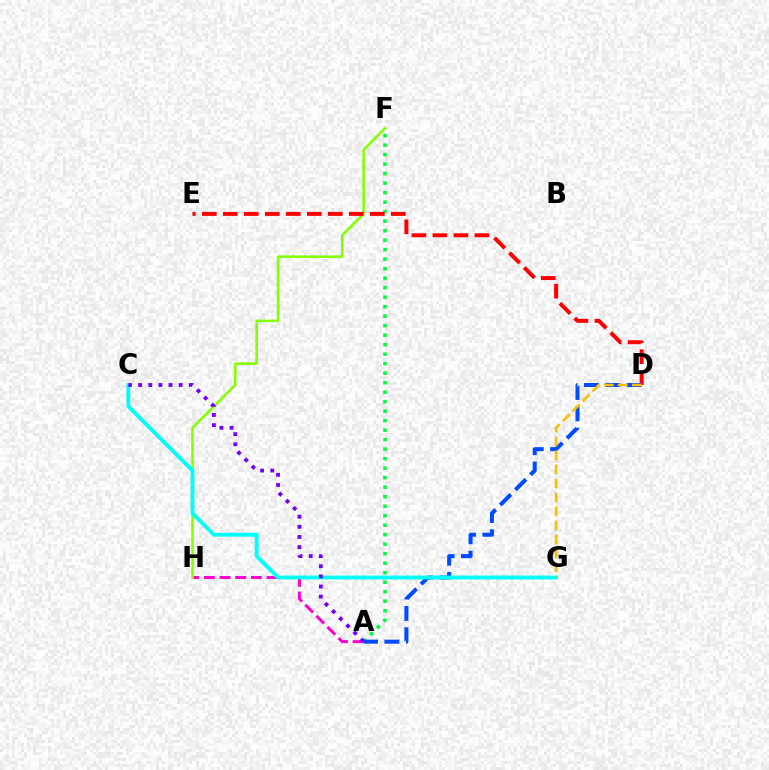{('A', 'F'): [{'color': '#00ff39', 'line_style': 'dotted', 'thickness': 2.58}], ('A', 'H'): [{'color': '#ff00cf', 'line_style': 'dashed', 'thickness': 2.13}], ('F', 'H'): [{'color': '#84ff00', 'line_style': 'solid', 'thickness': 1.83}], ('D', 'E'): [{'color': '#ff0000', 'line_style': 'dashed', 'thickness': 2.85}], ('A', 'D'): [{'color': '#004bff', 'line_style': 'dashed', 'thickness': 2.9}], ('C', 'G'): [{'color': '#00fff6', 'line_style': 'solid', 'thickness': 2.8}], ('D', 'G'): [{'color': '#ffbd00', 'line_style': 'dashed', 'thickness': 1.9}], ('A', 'C'): [{'color': '#7200ff', 'line_style': 'dotted', 'thickness': 2.75}]}